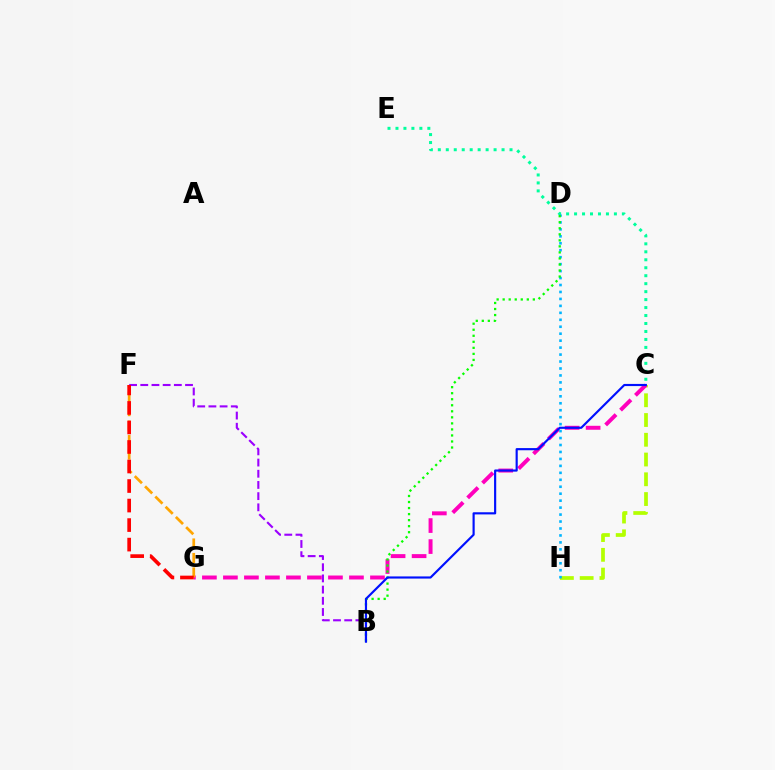{('C', 'H'): [{'color': '#b3ff00', 'line_style': 'dashed', 'thickness': 2.68}], ('B', 'F'): [{'color': '#9b00ff', 'line_style': 'dashed', 'thickness': 1.52}], ('C', 'E'): [{'color': '#00ff9d', 'line_style': 'dotted', 'thickness': 2.16}], ('C', 'G'): [{'color': '#ff00bd', 'line_style': 'dashed', 'thickness': 2.85}], ('D', 'H'): [{'color': '#00b5ff', 'line_style': 'dotted', 'thickness': 1.89}], ('B', 'D'): [{'color': '#08ff00', 'line_style': 'dotted', 'thickness': 1.64}], ('F', 'G'): [{'color': '#ffa500', 'line_style': 'dashed', 'thickness': 1.97}, {'color': '#ff0000', 'line_style': 'dashed', 'thickness': 2.65}], ('B', 'C'): [{'color': '#0010ff', 'line_style': 'solid', 'thickness': 1.55}]}